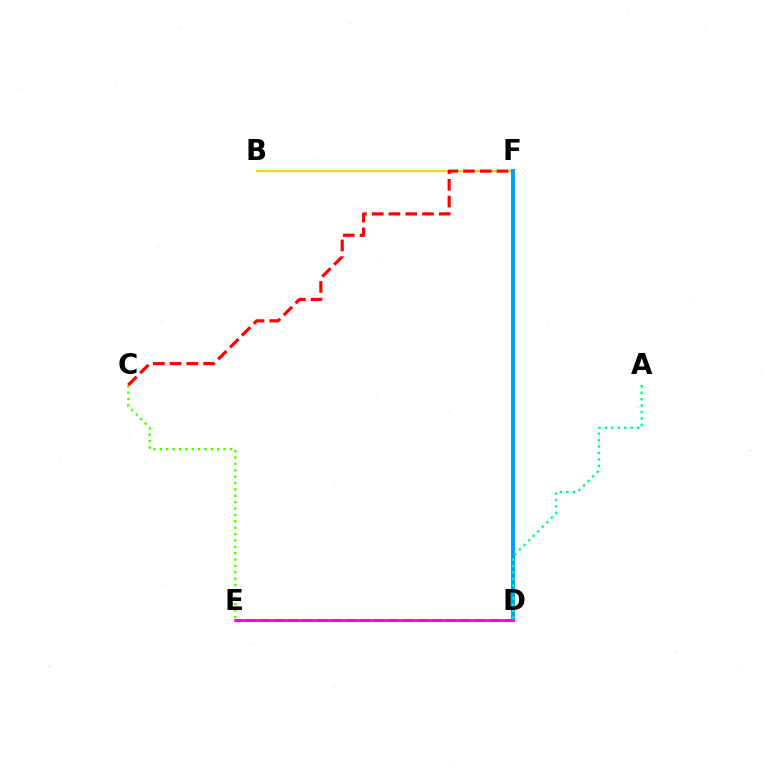{('C', 'E'): [{'color': '#4fff00', 'line_style': 'dotted', 'thickness': 1.73}], ('B', 'F'): [{'color': '#ffd500', 'line_style': 'solid', 'thickness': 1.5}], ('D', 'E'): [{'color': '#3700ff', 'line_style': 'dashed', 'thickness': 1.95}, {'color': '#ff00ed', 'line_style': 'solid', 'thickness': 1.99}], ('D', 'F'): [{'color': '#009eff', 'line_style': 'solid', 'thickness': 2.86}], ('C', 'F'): [{'color': '#ff0000', 'line_style': 'dashed', 'thickness': 2.28}], ('A', 'D'): [{'color': '#00ff86', 'line_style': 'dotted', 'thickness': 1.75}]}